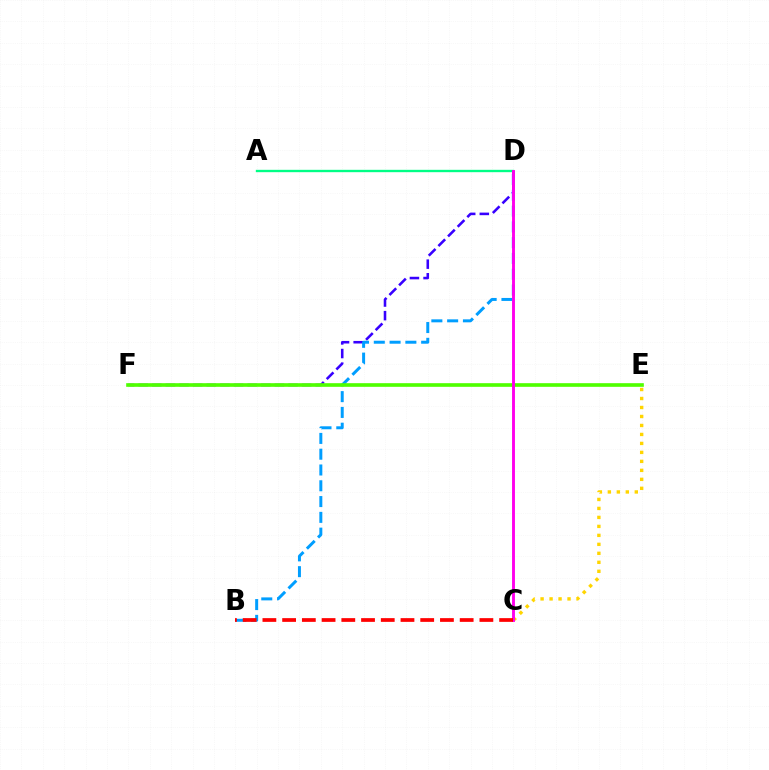{('D', 'F'): [{'color': '#3700ff', 'line_style': 'dashed', 'thickness': 1.85}], ('B', 'D'): [{'color': '#009eff', 'line_style': 'dashed', 'thickness': 2.15}], ('A', 'D'): [{'color': '#00ff86', 'line_style': 'solid', 'thickness': 1.7}], ('C', 'E'): [{'color': '#ffd500', 'line_style': 'dotted', 'thickness': 2.44}], ('E', 'F'): [{'color': '#4fff00', 'line_style': 'solid', 'thickness': 2.62}], ('C', 'D'): [{'color': '#ff00ed', 'line_style': 'solid', 'thickness': 2.09}], ('B', 'C'): [{'color': '#ff0000', 'line_style': 'dashed', 'thickness': 2.68}]}